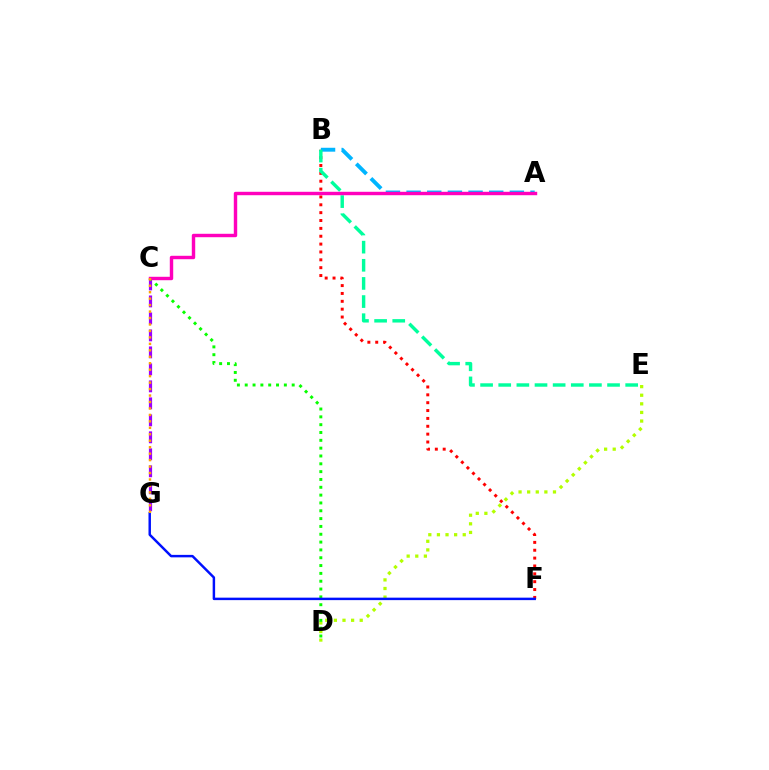{('B', 'F'): [{'color': '#ff0000', 'line_style': 'dotted', 'thickness': 2.14}], ('C', 'G'): [{'color': '#9b00ff', 'line_style': 'dashed', 'thickness': 2.31}, {'color': '#ffa500', 'line_style': 'dotted', 'thickness': 1.75}], ('D', 'E'): [{'color': '#b3ff00', 'line_style': 'dotted', 'thickness': 2.34}], ('C', 'D'): [{'color': '#08ff00', 'line_style': 'dotted', 'thickness': 2.13}], ('A', 'B'): [{'color': '#00b5ff', 'line_style': 'dashed', 'thickness': 2.81}], ('F', 'G'): [{'color': '#0010ff', 'line_style': 'solid', 'thickness': 1.77}], ('B', 'E'): [{'color': '#00ff9d', 'line_style': 'dashed', 'thickness': 2.46}], ('A', 'C'): [{'color': '#ff00bd', 'line_style': 'solid', 'thickness': 2.46}]}